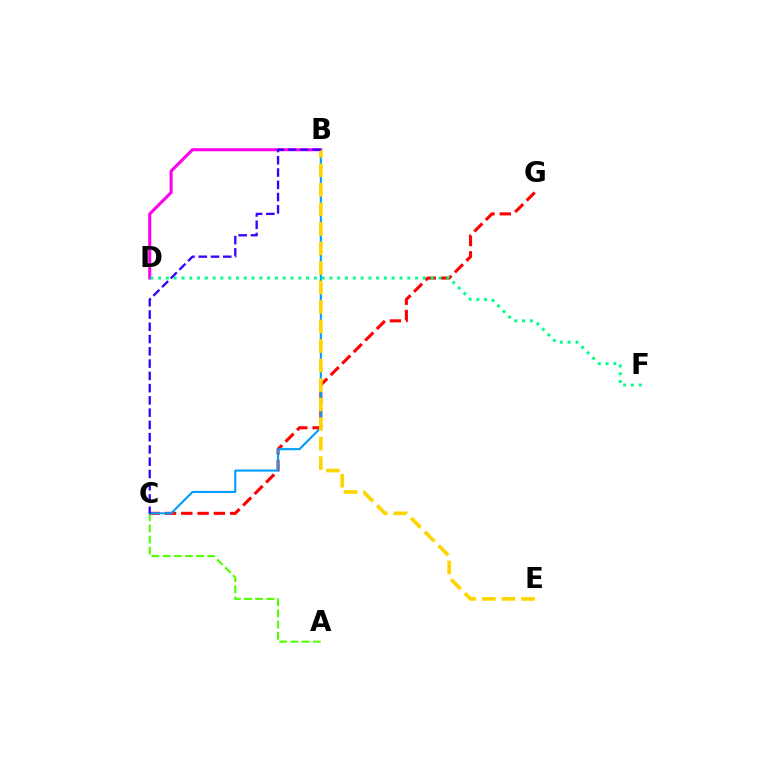{('B', 'D'): [{'color': '#ff00ed', 'line_style': 'solid', 'thickness': 2.2}], ('A', 'C'): [{'color': '#4fff00', 'line_style': 'dashed', 'thickness': 1.52}], ('C', 'G'): [{'color': '#ff0000', 'line_style': 'dashed', 'thickness': 2.21}], ('B', 'C'): [{'color': '#009eff', 'line_style': 'solid', 'thickness': 1.51}, {'color': '#3700ff', 'line_style': 'dashed', 'thickness': 1.67}], ('D', 'F'): [{'color': '#00ff86', 'line_style': 'dotted', 'thickness': 2.12}], ('B', 'E'): [{'color': '#ffd500', 'line_style': 'dashed', 'thickness': 2.65}]}